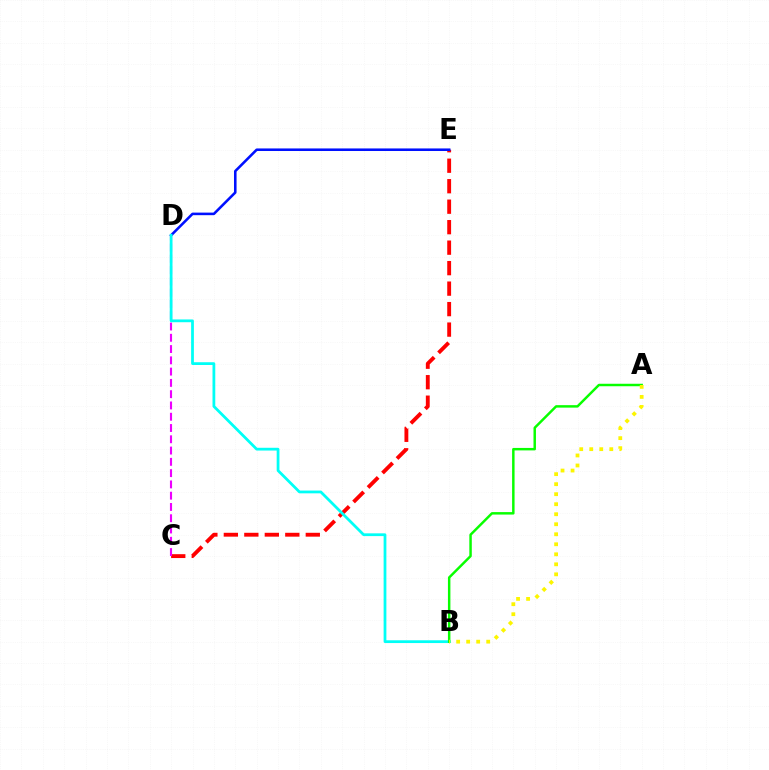{('C', 'E'): [{'color': '#ff0000', 'line_style': 'dashed', 'thickness': 2.78}], ('C', 'D'): [{'color': '#ee00ff', 'line_style': 'dashed', 'thickness': 1.53}], ('D', 'E'): [{'color': '#0010ff', 'line_style': 'solid', 'thickness': 1.85}], ('B', 'D'): [{'color': '#00fff6', 'line_style': 'solid', 'thickness': 1.99}], ('A', 'B'): [{'color': '#08ff00', 'line_style': 'solid', 'thickness': 1.78}, {'color': '#fcf500', 'line_style': 'dotted', 'thickness': 2.72}]}